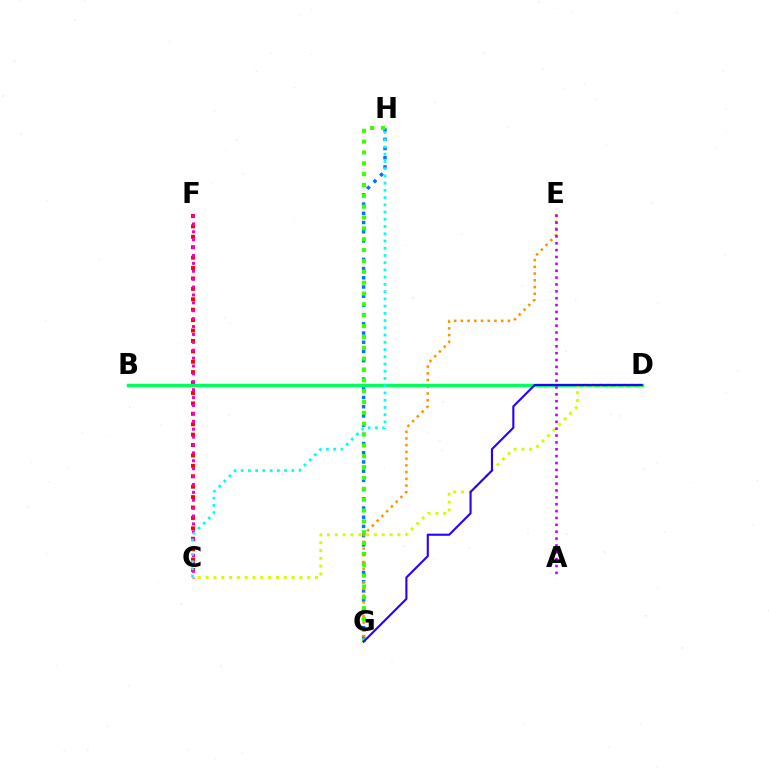{('G', 'H'): [{'color': '#0074ff', 'line_style': 'dotted', 'thickness': 2.5}, {'color': '#3dff00', 'line_style': 'dotted', 'thickness': 2.95}], ('C', 'F'): [{'color': '#ff0000', 'line_style': 'dotted', 'thickness': 2.83}, {'color': '#ff00ac', 'line_style': 'dotted', 'thickness': 2.15}], ('E', 'G'): [{'color': '#ff9400', 'line_style': 'dotted', 'thickness': 1.83}], ('B', 'D'): [{'color': '#00ff5c', 'line_style': 'solid', 'thickness': 2.48}], ('C', 'D'): [{'color': '#d1ff00', 'line_style': 'dotted', 'thickness': 2.12}], ('A', 'E'): [{'color': '#b900ff', 'line_style': 'dotted', 'thickness': 1.87}], ('C', 'H'): [{'color': '#00fff6', 'line_style': 'dotted', 'thickness': 1.97}], ('D', 'G'): [{'color': '#2500ff', 'line_style': 'solid', 'thickness': 1.51}]}